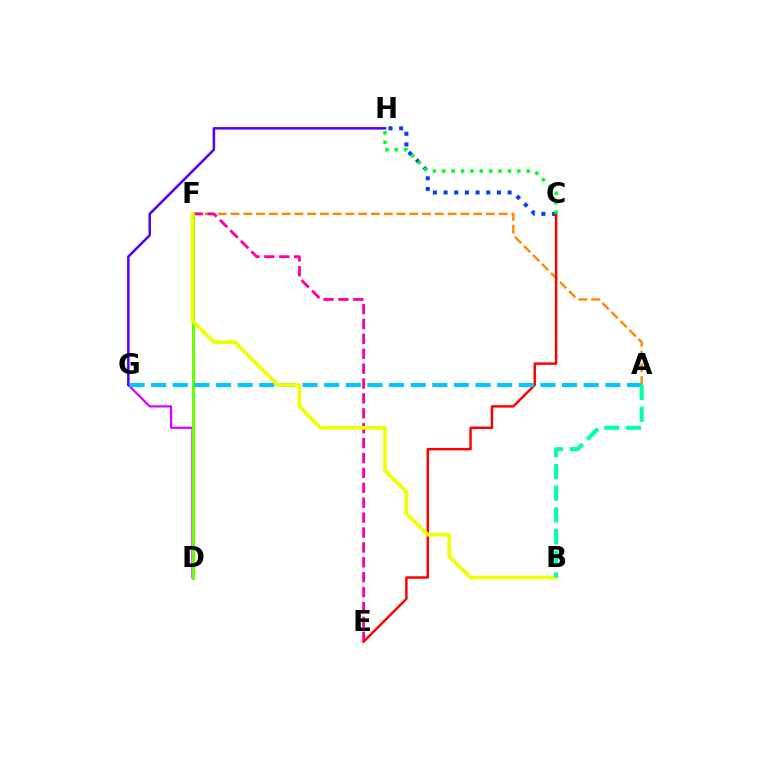{('C', 'H'): [{'color': '#003fff', 'line_style': 'dotted', 'thickness': 2.9}, {'color': '#00ff27', 'line_style': 'dotted', 'thickness': 2.55}], ('A', 'F'): [{'color': '#ff8800', 'line_style': 'dashed', 'thickness': 1.73}], ('E', 'F'): [{'color': '#ff00a0', 'line_style': 'dashed', 'thickness': 2.02}], ('C', 'E'): [{'color': '#ff0000', 'line_style': 'solid', 'thickness': 1.77}], ('D', 'G'): [{'color': '#d600ff', 'line_style': 'solid', 'thickness': 1.6}], ('G', 'H'): [{'color': '#4f00ff', 'line_style': 'solid', 'thickness': 1.81}], ('D', 'F'): [{'color': '#66ff00', 'line_style': 'solid', 'thickness': 2.18}], ('A', 'G'): [{'color': '#00c7ff', 'line_style': 'dashed', 'thickness': 2.94}], ('B', 'F'): [{'color': '#eeff00', 'line_style': 'solid', 'thickness': 2.62}], ('A', 'B'): [{'color': '#00ffaf', 'line_style': 'dashed', 'thickness': 2.95}]}